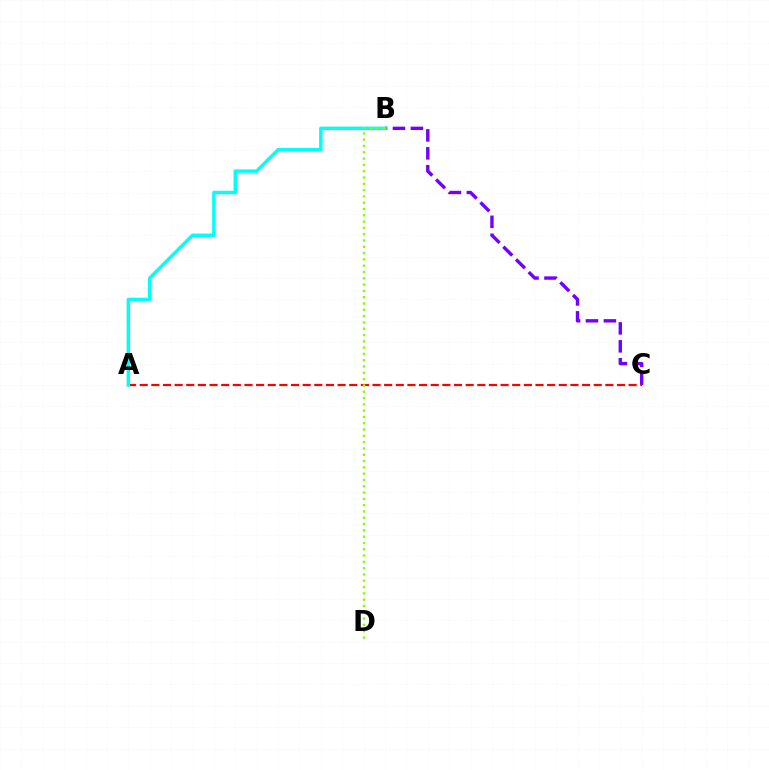{('B', 'C'): [{'color': '#7200ff', 'line_style': 'dashed', 'thickness': 2.44}], ('A', 'C'): [{'color': '#ff0000', 'line_style': 'dashed', 'thickness': 1.58}], ('A', 'B'): [{'color': '#00fff6', 'line_style': 'solid', 'thickness': 2.49}], ('B', 'D'): [{'color': '#84ff00', 'line_style': 'dotted', 'thickness': 1.71}]}